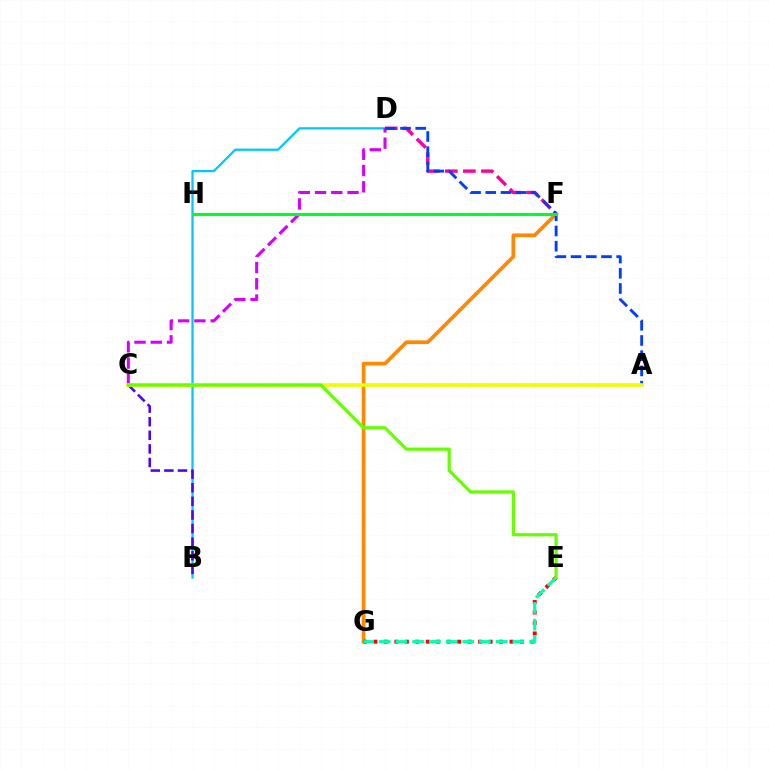{('F', 'G'): [{'color': '#ff8800', 'line_style': 'solid', 'thickness': 2.67}], ('B', 'D'): [{'color': '#00c7ff', 'line_style': 'solid', 'thickness': 1.62}], ('B', 'C'): [{'color': '#4f00ff', 'line_style': 'dashed', 'thickness': 1.85}], ('D', 'F'): [{'color': '#ff00a0', 'line_style': 'dashed', 'thickness': 2.45}], ('E', 'G'): [{'color': '#ff0000', 'line_style': 'dotted', 'thickness': 2.84}, {'color': '#00ffaf', 'line_style': 'dashed', 'thickness': 2.27}], ('C', 'D'): [{'color': '#d600ff', 'line_style': 'dashed', 'thickness': 2.21}], ('A', 'D'): [{'color': '#003fff', 'line_style': 'dashed', 'thickness': 2.07}], ('A', 'C'): [{'color': '#eeff00', 'line_style': 'solid', 'thickness': 2.62}], ('F', 'H'): [{'color': '#00ff27', 'line_style': 'solid', 'thickness': 2.21}], ('C', 'E'): [{'color': '#66ff00', 'line_style': 'solid', 'thickness': 2.31}]}